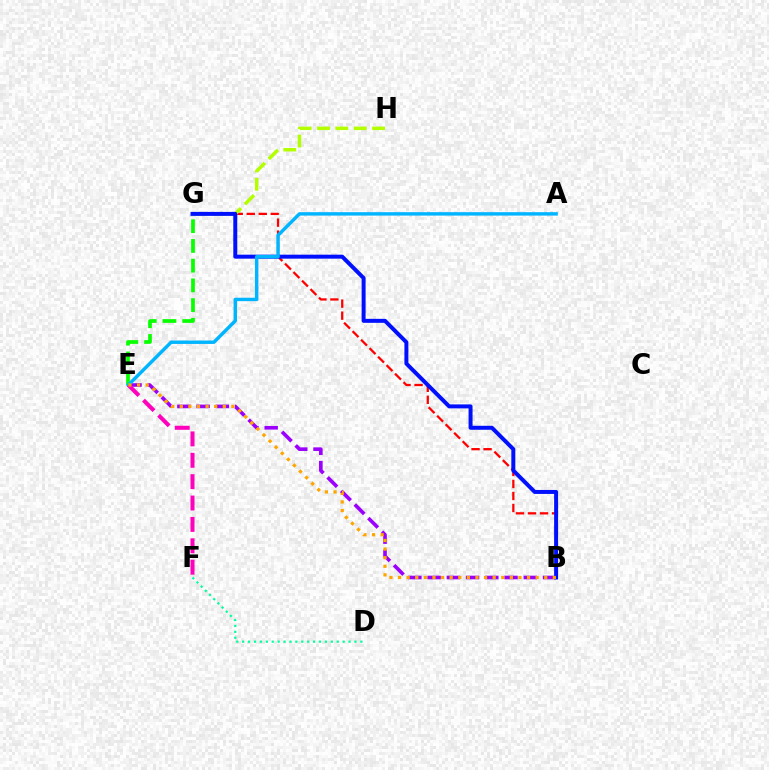{('E', 'G'): [{'color': '#08ff00', 'line_style': 'dashed', 'thickness': 2.68}], ('B', 'E'): [{'color': '#9b00ff', 'line_style': 'dashed', 'thickness': 2.61}, {'color': '#ffa500', 'line_style': 'dotted', 'thickness': 2.34}], ('B', 'G'): [{'color': '#ff0000', 'line_style': 'dashed', 'thickness': 1.63}, {'color': '#0010ff', 'line_style': 'solid', 'thickness': 2.87}], ('G', 'H'): [{'color': '#b3ff00', 'line_style': 'dashed', 'thickness': 2.5}], ('A', 'E'): [{'color': '#00b5ff', 'line_style': 'solid', 'thickness': 2.46}], ('E', 'F'): [{'color': '#ff00bd', 'line_style': 'dashed', 'thickness': 2.9}], ('D', 'F'): [{'color': '#00ff9d', 'line_style': 'dotted', 'thickness': 1.61}]}